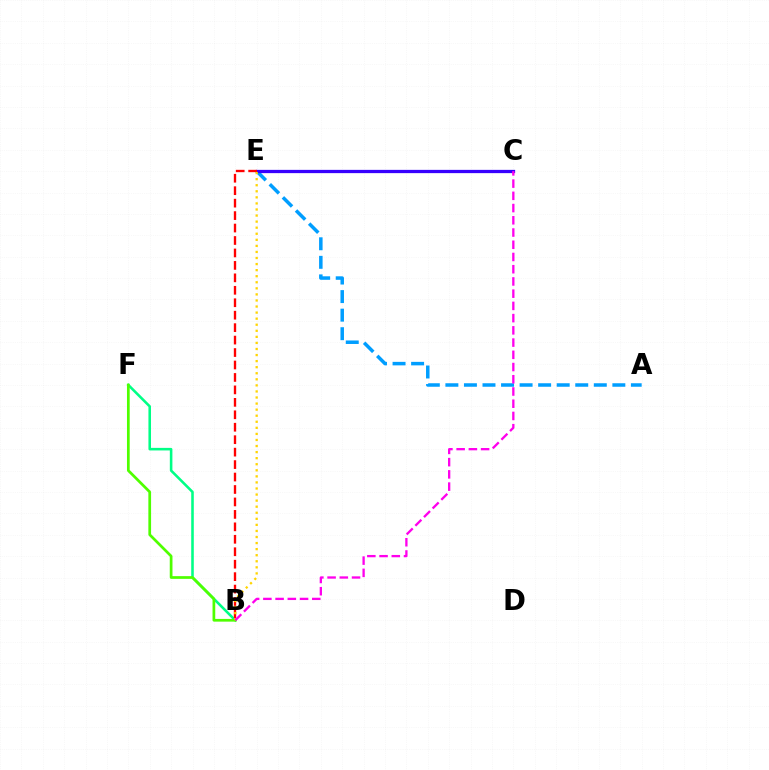{('A', 'E'): [{'color': '#009eff', 'line_style': 'dashed', 'thickness': 2.52}], ('B', 'F'): [{'color': '#00ff86', 'line_style': 'solid', 'thickness': 1.85}, {'color': '#4fff00', 'line_style': 'solid', 'thickness': 1.96}], ('C', 'E'): [{'color': '#3700ff', 'line_style': 'solid', 'thickness': 2.35}], ('B', 'E'): [{'color': '#ff0000', 'line_style': 'dashed', 'thickness': 1.69}, {'color': '#ffd500', 'line_style': 'dotted', 'thickness': 1.65}], ('B', 'C'): [{'color': '#ff00ed', 'line_style': 'dashed', 'thickness': 1.66}]}